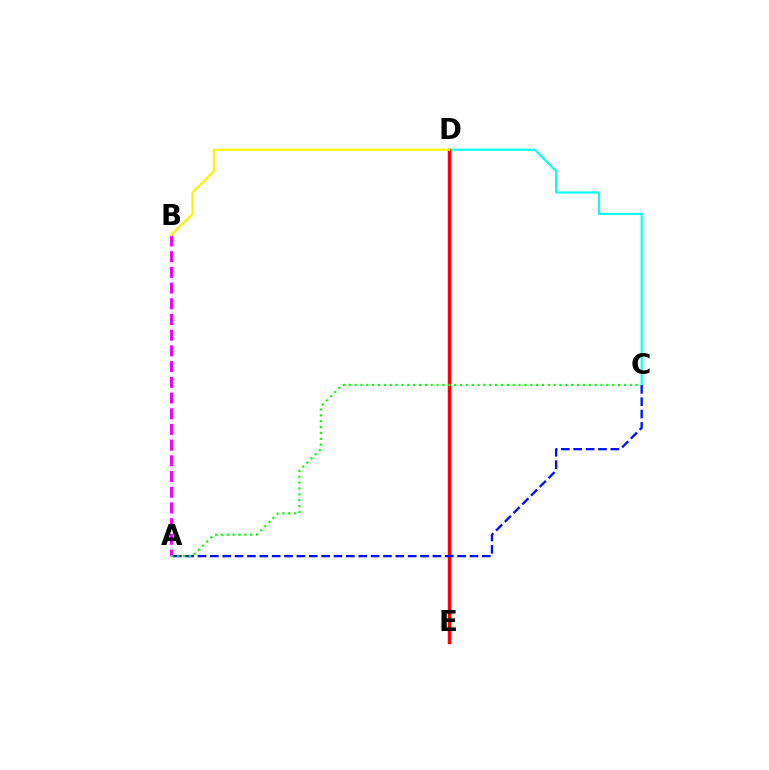{('C', 'D'): [{'color': '#00fff6', 'line_style': 'solid', 'thickness': 1.51}], ('D', 'E'): [{'color': '#ff0000', 'line_style': 'solid', 'thickness': 2.48}], ('A', 'C'): [{'color': '#0010ff', 'line_style': 'dashed', 'thickness': 1.68}, {'color': '#08ff00', 'line_style': 'dotted', 'thickness': 1.59}], ('A', 'B'): [{'color': '#ee00ff', 'line_style': 'dashed', 'thickness': 2.13}], ('B', 'D'): [{'color': '#fcf500', 'line_style': 'solid', 'thickness': 1.6}]}